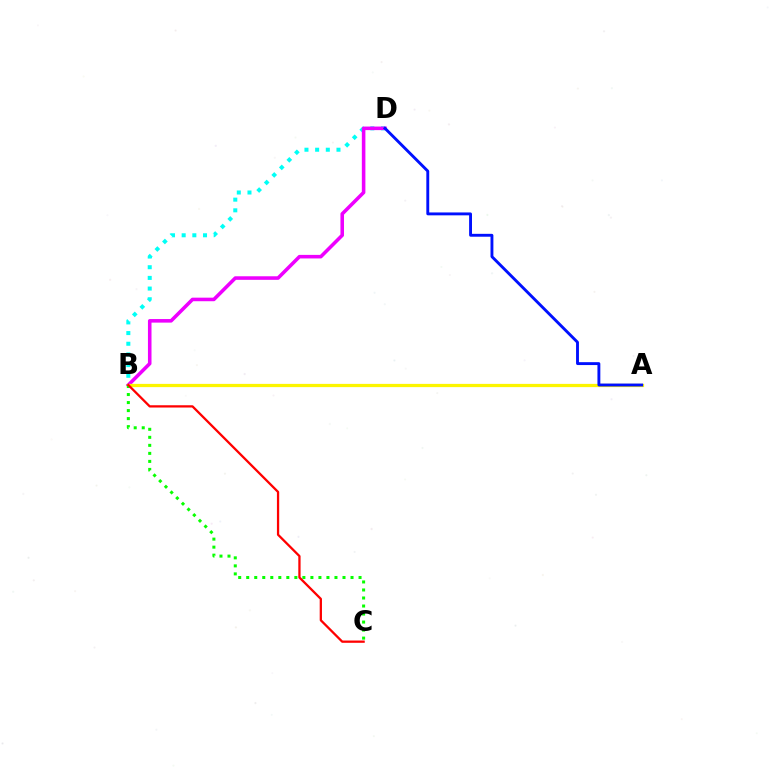{('B', 'D'): [{'color': '#00fff6', 'line_style': 'dotted', 'thickness': 2.9}, {'color': '#ee00ff', 'line_style': 'solid', 'thickness': 2.57}], ('A', 'B'): [{'color': '#fcf500', 'line_style': 'solid', 'thickness': 2.33}], ('A', 'D'): [{'color': '#0010ff', 'line_style': 'solid', 'thickness': 2.08}], ('B', 'C'): [{'color': '#08ff00', 'line_style': 'dotted', 'thickness': 2.18}, {'color': '#ff0000', 'line_style': 'solid', 'thickness': 1.64}]}